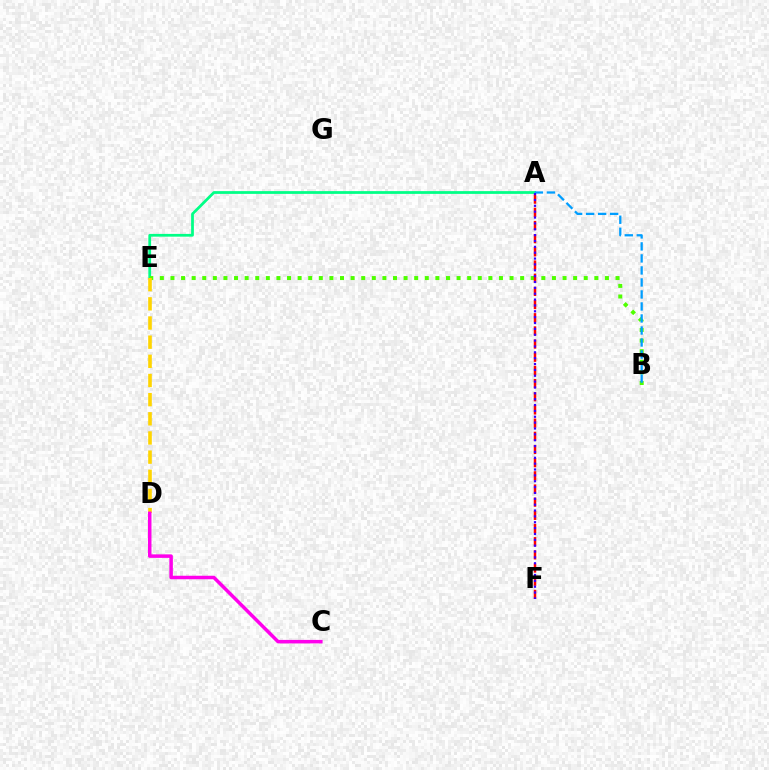{('A', 'E'): [{'color': '#00ff86', 'line_style': 'solid', 'thickness': 1.99}], ('B', 'E'): [{'color': '#4fff00', 'line_style': 'dotted', 'thickness': 2.88}], ('A', 'B'): [{'color': '#009eff', 'line_style': 'dashed', 'thickness': 1.63}], ('A', 'F'): [{'color': '#ff0000', 'line_style': 'dashed', 'thickness': 1.79}, {'color': '#3700ff', 'line_style': 'dotted', 'thickness': 1.59}], ('D', 'E'): [{'color': '#ffd500', 'line_style': 'dashed', 'thickness': 2.6}], ('C', 'D'): [{'color': '#ff00ed', 'line_style': 'solid', 'thickness': 2.52}]}